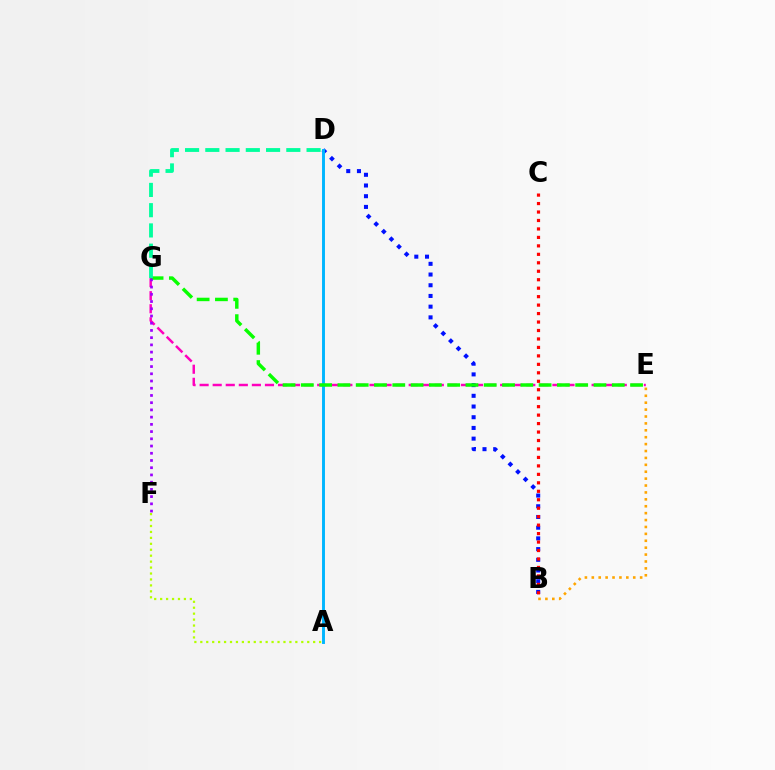{('B', 'D'): [{'color': '#0010ff', 'line_style': 'dotted', 'thickness': 2.91}], ('E', 'G'): [{'color': '#ff00bd', 'line_style': 'dashed', 'thickness': 1.78}, {'color': '#08ff00', 'line_style': 'dashed', 'thickness': 2.48}], ('A', 'D'): [{'color': '#00b5ff', 'line_style': 'solid', 'thickness': 2.1}], ('B', 'E'): [{'color': '#ffa500', 'line_style': 'dotted', 'thickness': 1.88}], ('B', 'C'): [{'color': '#ff0000', 'line_style': 'dotted', 'thickness': 2.3}], ('A', 'F'): [{'color': '#b3ff00', 'line_style': 'dotted', 'thickness': 1.61}], ('F', 'G'): [{'color': '#9b00ff', 'line_style': 'dotted', 'thickness': 1.96}], ('D', 'G'): [{'color': '#00ff9d', 'line_style': 'dashed', 'thickness': 2.75}]}